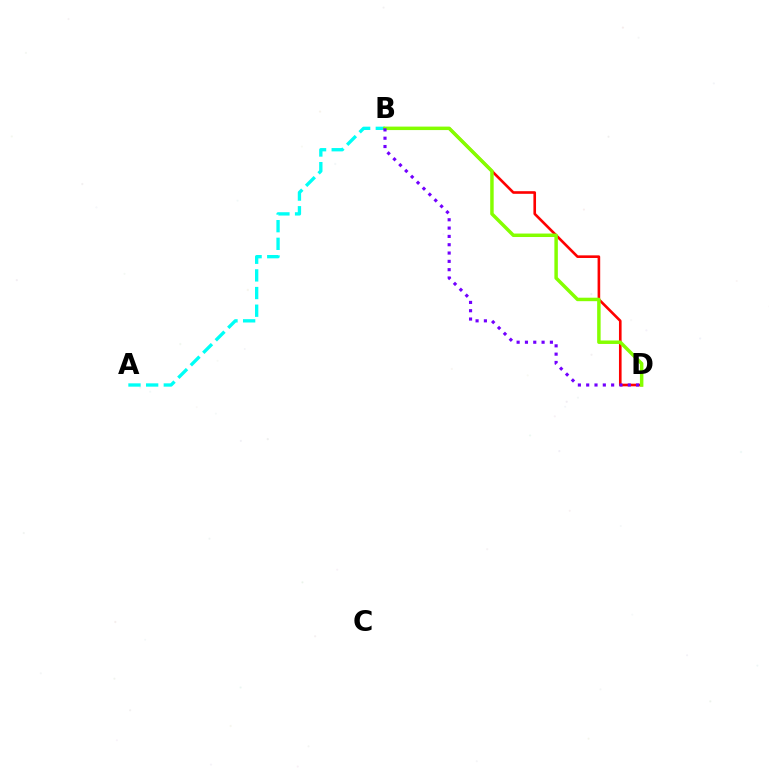{('A', 'B'): [{'color': '#00fff6', 'line_style': 'dashed', 'thickness': 2.4}], ('B', 'D'): [{'color': '#ff0000', 'line_style': 'solid', 'thickness': 1.89}, {'color': '#84ff00', 'line_style': 'solid', 'thickness': 2.5}, {'color': '#7200ff', 'line_style': 'dotted', 'thickness': 2.26}]}